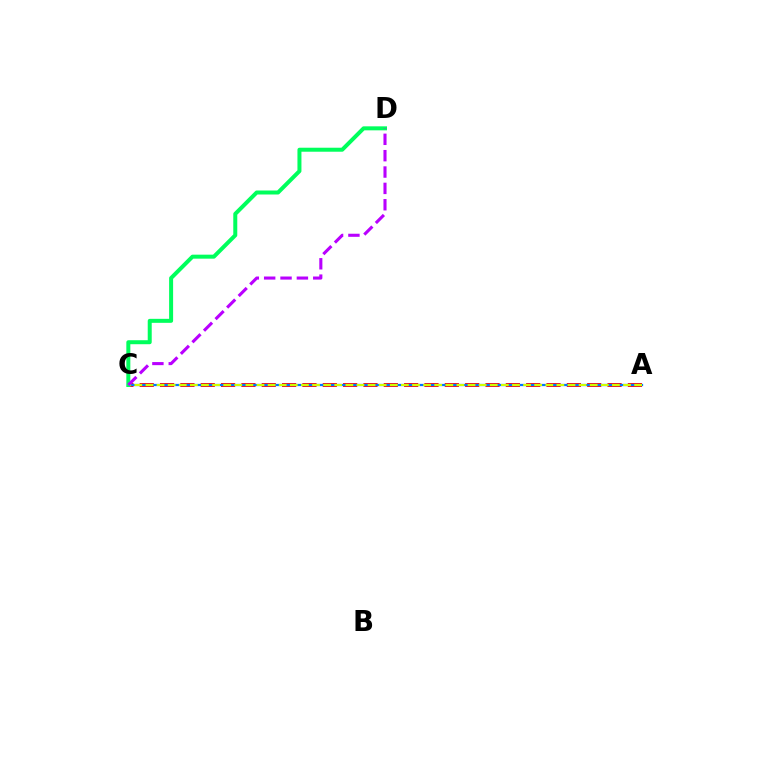{('A', 'C'): [{'color': '#ff0000', 'line_style': 'dashed', 'thickness': 2.76}, {'color': '#0074ff', 'line_style': 'solid', 'thickness': 1.61}, {'color': '#d1ff00', 'line_style': 'dashed', 'thickness': 1.51}], ('C', 'D'): [{'color': '#00ff5c', 'line_style': 'solid', 'thickness': 2.88}, {'color': '#b900ff', 'line_style': 'dashed', 'thickness': 2.22}]}